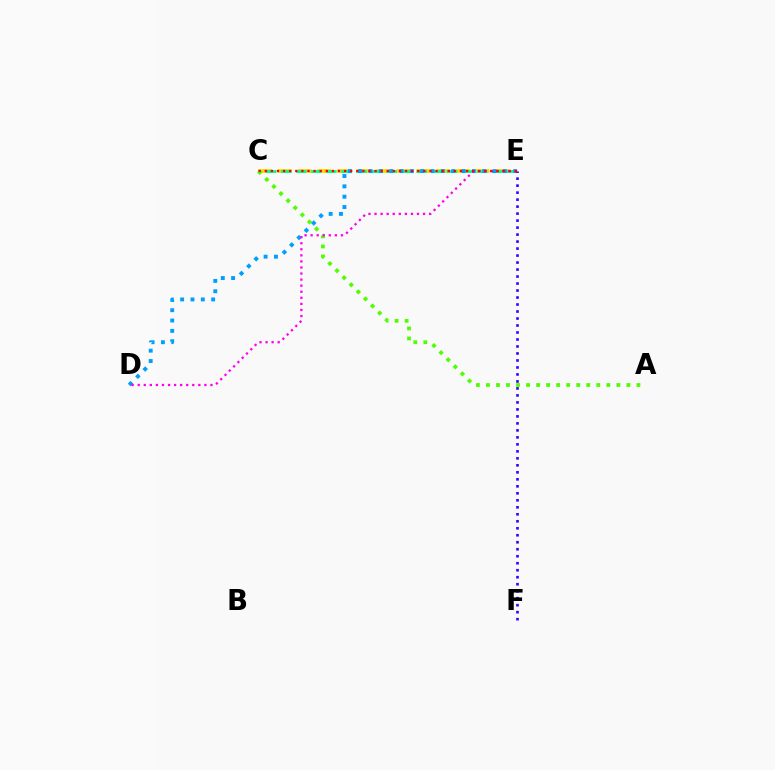{('C', 'E'): [{'color': '#ffd500', 'line_style': 'dashed', 'thickness': 2.69}, {'color': '#00ff86', 'line_style': 'dashed', 'thickness': 2.05}, {'color': '#ff0000', 'line_style': 'dotted', 'thickness': 1.66}], ('A', 'C'): [{'color': '#4fff00', 'line_style': 'dotted', 'thickness': 2.73}], ('D', 'E'): [{'color': '#009eff', 'line_style': 'dotted', 'thickness': 2.81}, {'color': '#ff00ed', 'line_style': 'dotted', 'thickness': 1.65}], ('E', 'F'): [{'color': '#3700ff', 'line_style': 'dotted', 'thickness': 1.9}]}